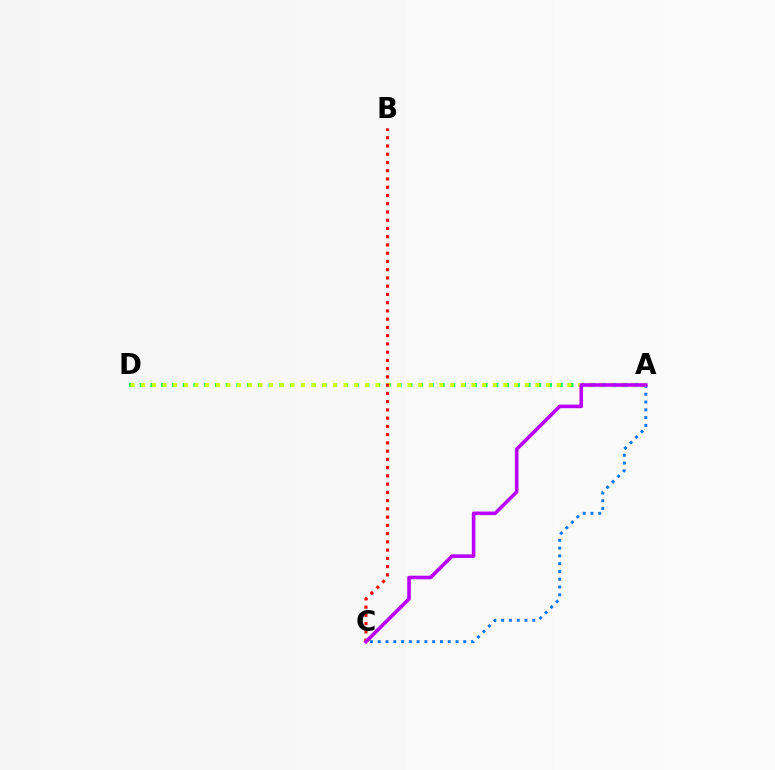{('A', 'C'): [{'color': '#0074ff', 'line_style': 'dotted', 'thickness': 2.11}, {'color': '#b900ff', 'line_style': 'solid', 'thickness': 2.58}], ('A', 'D'): [{'color': '#00ff5c', 'line_style': 'dotted', 'thickness': 2.92}, {'color': '#d1ff00', 'line_style': 'dotted', 'thickness': 2.9}], ('B', 'C'): [{'color': '#ff0000', 'line_style': 'dotted', 'thickness': 2.24}]}